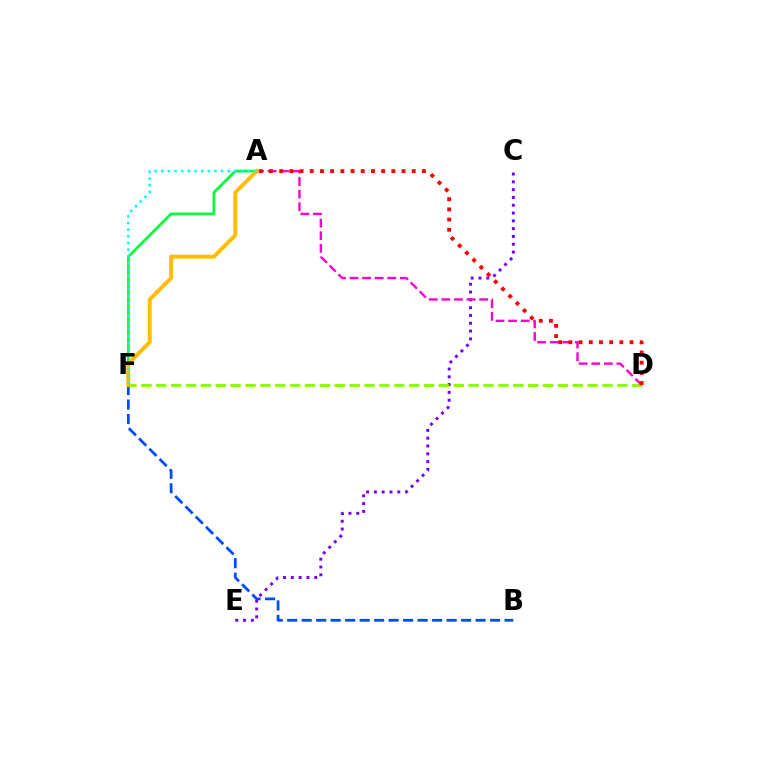{('B', 'F'): [{'color': '#004bff', 'line_style': 'dashed', 'thickness': 1.97}], ('C', 'E'): [{'color': '#7200ff', 'line_style': 'dotted', 'thickness': 2.12}], ('D', 'F'): [{'color': '#84ff00', 'line_style': 'dashed', 'thickness': 2.02}], ('A', 'D'): [{'color': '#ff00cf', 'line_style': 'dashed', 'thickness': 1.71}, {'color': '#ff0000', 'line_style': 'dotted', 'thickness': 2.77}], ('A', 'F'): [{'color': '#00ff39', 'line_style': 'solid', 'thickness': 1.98}, {'color': '#ffbd00', 'line_style': 'solid', 'thickness': 2.83}, {'color': '#00fff6', 'line_style': 'dotted', 'thickness': 1.81}]}